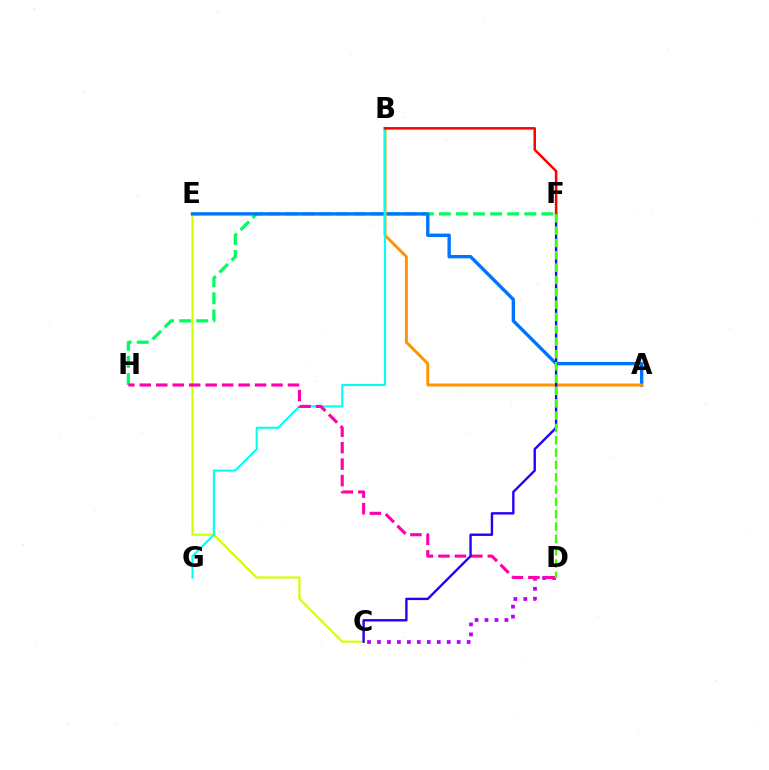{('F', 'H'): [{'color': '#00ff5c', 'line_style': 'dashed', 'thickness': 2.32}], ('C', 'E'): [{'color': '#d1ff00', 'line_style': 'solid', 'thickness': 1.56}], ('A', 'E'): [{'color': '#0074ff', 'line_style': 'solid', 'thickness': 2.43}], ('C', 'D'): [{'color': '#b900ff', 'line_style': 'dotted', 'thickness': 2.71}], ('A', 'B'): [{'color': '#ff9400', 'line_style': 'solid', 'thickness': 2.13}], ('B', 'G'): [{'color': '#00fff6', 'line_style': 'solid', 'thickness': 1.51}], ('D', 'H'): [{'color': '#ff00ac', 'line_style': 'dashed', 'thickness': 2.24}], ('C', 'F'): [{'color': '#2500ff', 'line_style': 'solid', 'thickness': 1.72}], ('B', 'F'): [{'color': '#ff0000', 'line_style': 'solid', 'thickness': 1.82}], ('D', 'F'): [{'color': '#3dff00', 'line_style': 'dashed', 'thickness': 1.68}]}